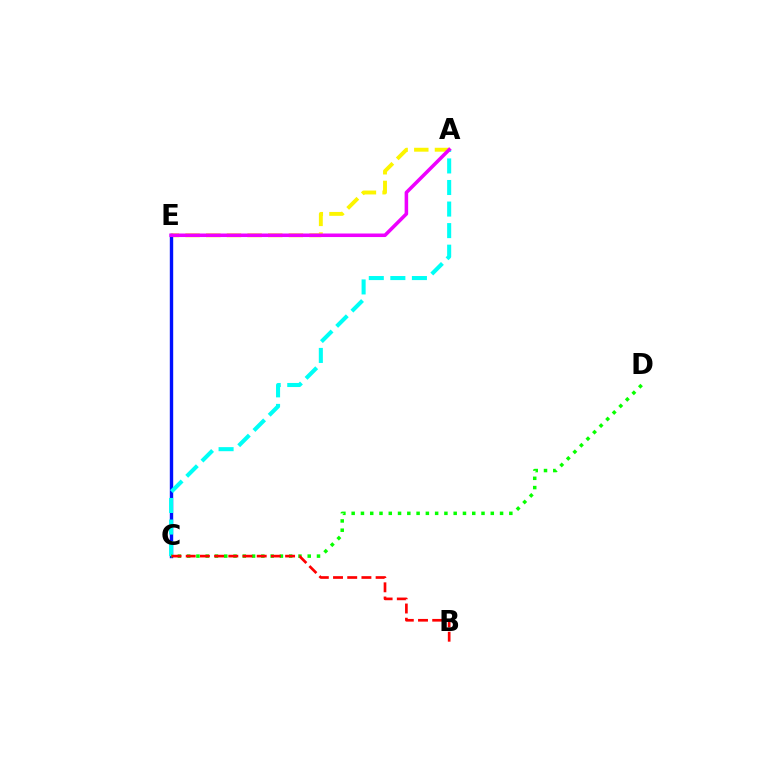{('A', 'E'): [{'color': '#fcf500', 'line_style': 'dashed', 'thickness': 2.81}, {'color': '#ee00ff', 'line_style': 'solid', 'thickness': 2.55}], ('C', 'E'): [{'color': '#0010ff', 'line_style': 'solid', 'thickness': 2.44}], ('A', 'C'): [{'color': '#00fff6', 'line_style': 'dashed', 'thickness': 2.93}], ('C', 'D'): [{'color': '#08ff00', 'line_style': 'dotted', 'thickness': 2.52}], ('B', 'C'): [{'color': '#ff0000', 'line_style': 'dashed', 'thickness': 1.93}]}